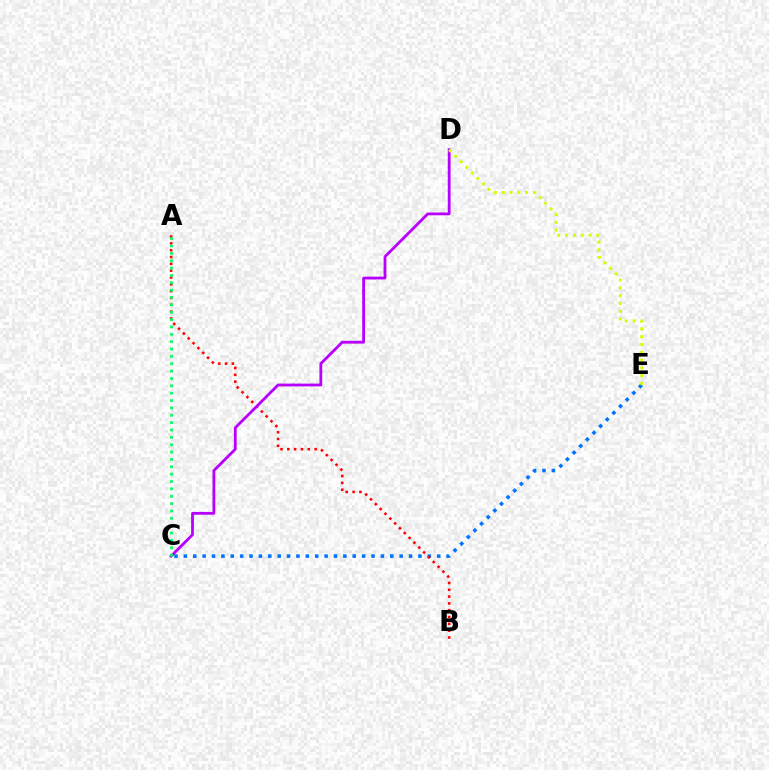{('C', 'E'): [{'color': '#0074ff', 'line_style': 'dotted', 'thickness': 2.55}], ('A', 'B'): [{'color': '#ff0000', 'line_style': 'dotted', 'thickness': 1.85}], ('C', 'D'): [{'color': '#b900ff', 'line_style': 'solid', 'thickness': 2.02}], ('D', 'E'): [{'color': '#d1ff00', 'line_style': 'dotted', 'thickness': 2.12}], ('A', 'C'): [{'color': '#00ff5c', 'line_style': 'dotted', 'thickness': 2.0}]}